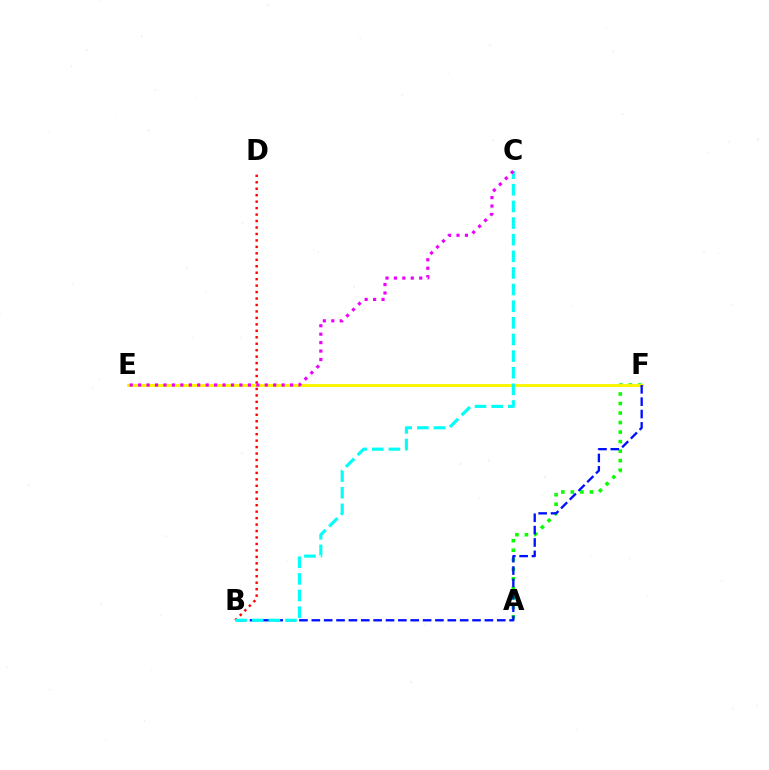{('A', 'F'): [{'color': '#08ff00', 'line_style': 'dotted', 'thickness': 2.59}], ('E', 'F'): [{'color': '#fcf500', 'line_style': 'solid', 'thickness': 2.06}], ('B', 'F'): [{'color': '#0010ff', 'line_style': 'dashed', 'thickness': 1.68}], ('B', 'D'): [{'color': '#ff0000', 'line_style': 'dotted', 'thickness': 1.75}], ('B', 'C'): [{'color': '#00fff6', 'line_style': 'dashed', 'thickness': 2.26}], ('C', 'E'): [{'color': '#ee00ff', 'line_style': 'dotted', 'thickness': 2.29}]}